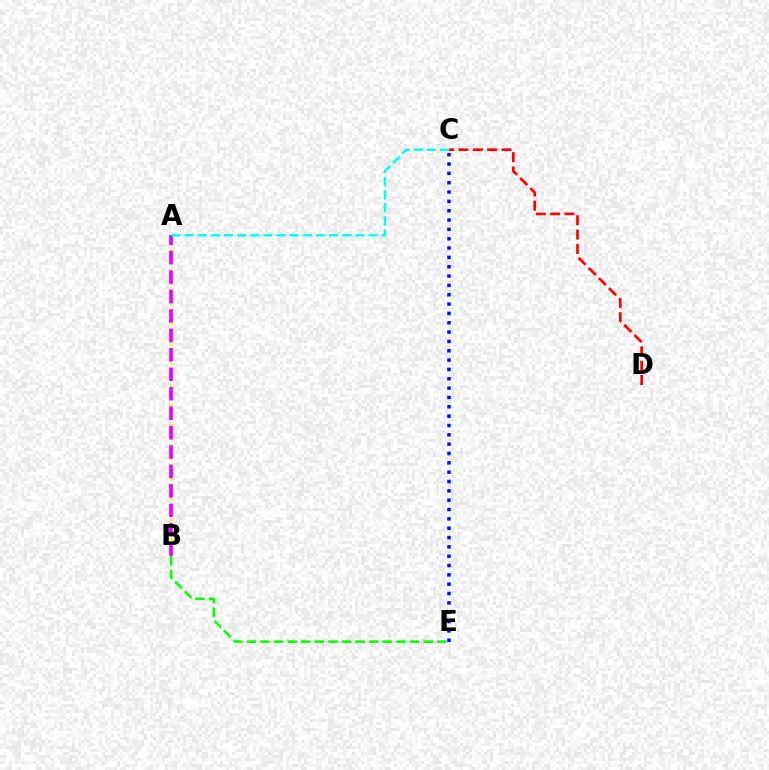{('B', 'E'): [{'color': '#08ff00', 'line_style': 'dashed', 'thickness': 1.85}], ('C', 'E'): [{'color': '#0010ff', 'line_style': 'dotted', 'thickness': 2.54}], ('A', 'B'): [{'color': '#fcf500', 'line_style': 'dotted', 'thickness': 1.83}, {'color': '#ee00ff', 'line_style': 'dashed', 'thickness': 2.64}], ('A', 'C'): [{'color': '#00fff6', 'line_style': 'dashed', 'thickness': 1.78}], ('C', 'D'): [{'color': '#ff0000', 'line_style': 'dashed', 'thickness': 1.95}]}